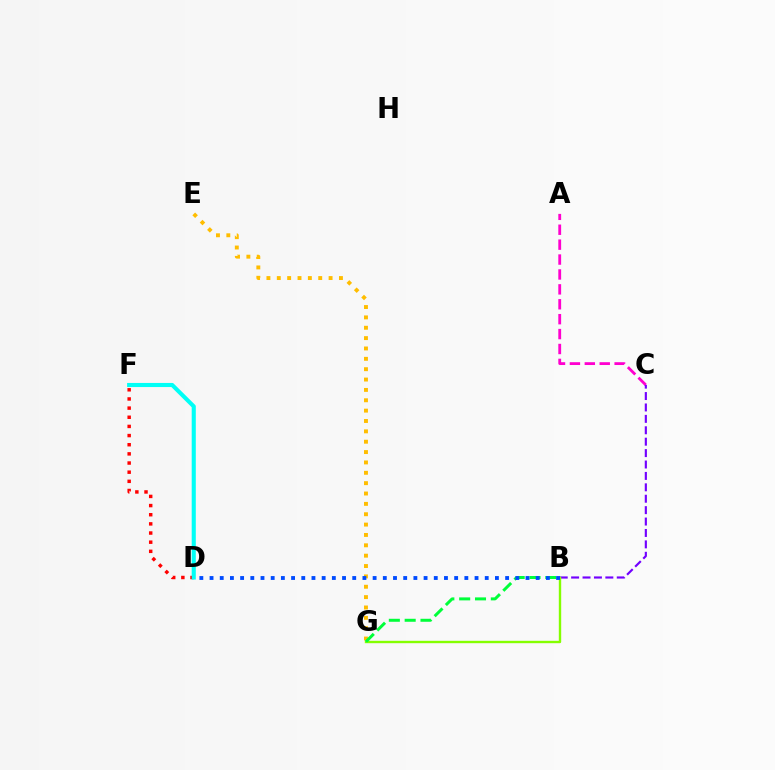{('A', 'C'): [{'color': '#ff00cf', 'line_style': 'dashed', 'thickness': 2.03}], ('D', 'F'): [{'color': '#ff0000', 'line_style': 'dotted', 'thickness': 2.49}, {'color': '#00fff6', 'line_style': 'solid', 'thickness': 2.95}], ('B', 'C'): [{'color': '#7200ff', 'line_style': 'dashed', 'thickness': 1.55}], ('B', 'G'): [{'color': '#84ff00', 'line_style': 'solid', 'thickness': 1.72}, {'color': '#00ff39', 'line_style': 'dashed', 'thickness': 2.15}], ('E', 'G'): [{'color': '#ffbd00', 'line_style': 'dotted', 'thickness': 2.81}], ('B', 'D'): [{'color': '#004bff', 'line_style': 'dotted', 'thickness': 2.77}]}